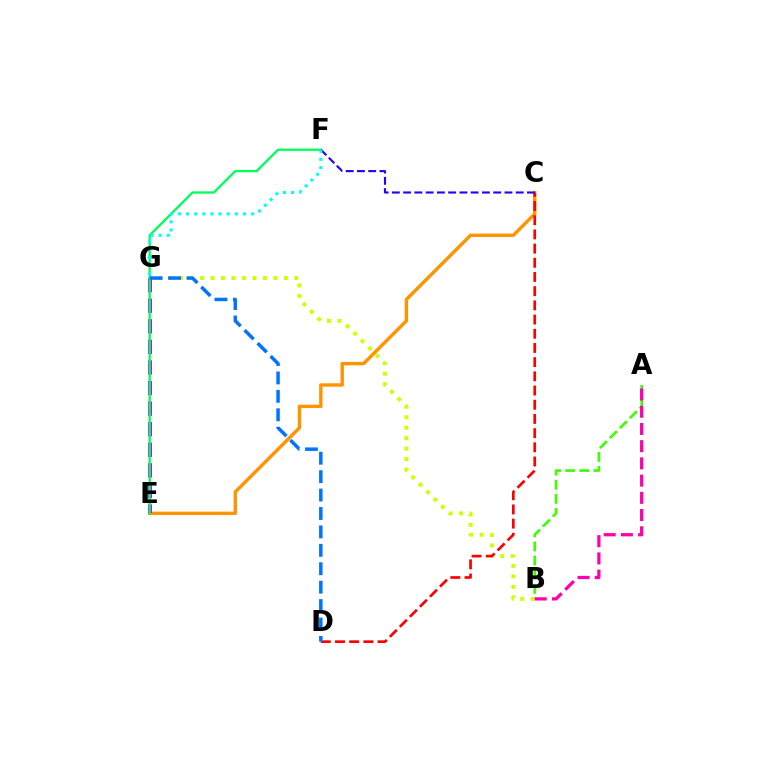{('A', 'B'): [{'color': '#3dff00', 'line_style': 'dashed', 'thickness': 1.92}, {'color': '#ff00ac', 'line_style': 'dashed', 'thickness': 2.34}], ('C', 'E'): [{'color': '#ff9400', 'line_style': 'solid', 'thickness': 2.45}], ('B', 'G'): [{'color': '#d1ff00', 'line_style': 'dotted', 'thickness': 2.85}], ('E', 'G'): [{'color': '#b900ff', 'line_style': 'dashed', 'thickness': 2.8}], ('C', 'D'): [{'color': '#ff0000', 'line_style': 'dashed', 'thickness': 1.93}], ('E', 'F'): [{'color': '#00ff5c', 'line_style': 'solid', 'thickness': 1.67}], ('C', 'F'): [{'color': '#2500ff', 'line_style': 'dashed', 'thickness': 1.53}], ('F', 'G'): [{'color': '#00fff6', 'line_style': 'dotted', 'thickness': 2.21}], ('D', 'G'): [{'color': '#0074ff', 'line_style': 'dashed', 'thickness': 2.5}]}